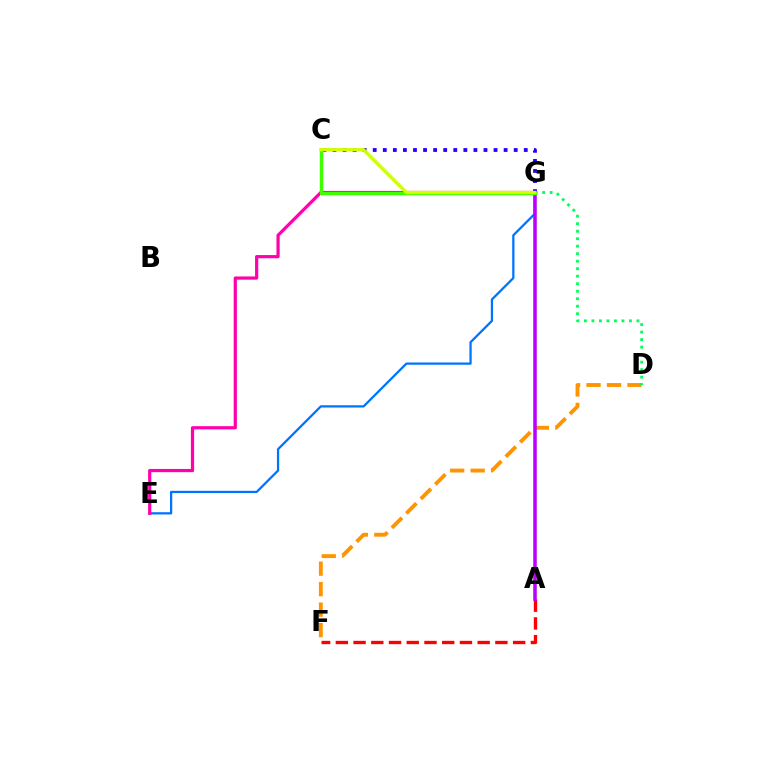{('D', 'F'): [{'color': '#ff9400', 'line_style': 'dashed', 'thickness': 2.78}], ('E', 'G'): [{'color': '#0074ff', 'line_style': 'solid', 'thickness': 1.63}, {'color': '#ff00ac', 'line_style': 'solid', 'thickness': 2.31}], ('D', 'G'): [{'color': '#00ff5c', 'line_style': 'dotted', 'thickness': 2.04}], ('C', 'G'): [{'color': '#2500ff', 'line_style': 'dotted', 'thickness': 2.74}, {'color': '#00fff6', 'line_style': 'dotted', 'thickness': 1.76}, {'color': '#3dff00', 'line_style': 'solid', 'thickness': 2.49}, {'color': '#d1ff00', 'line_style': 'solid', 'thickness': 2.38}], ('A', 'F'): [{'color': '#ff0000', 'line_style': 'dashed', 'thickness': 2.41}], ('A', 'G'): [{'color': '#b900ff', 'line_style': 'solid', 'thickness': 2.55}]}